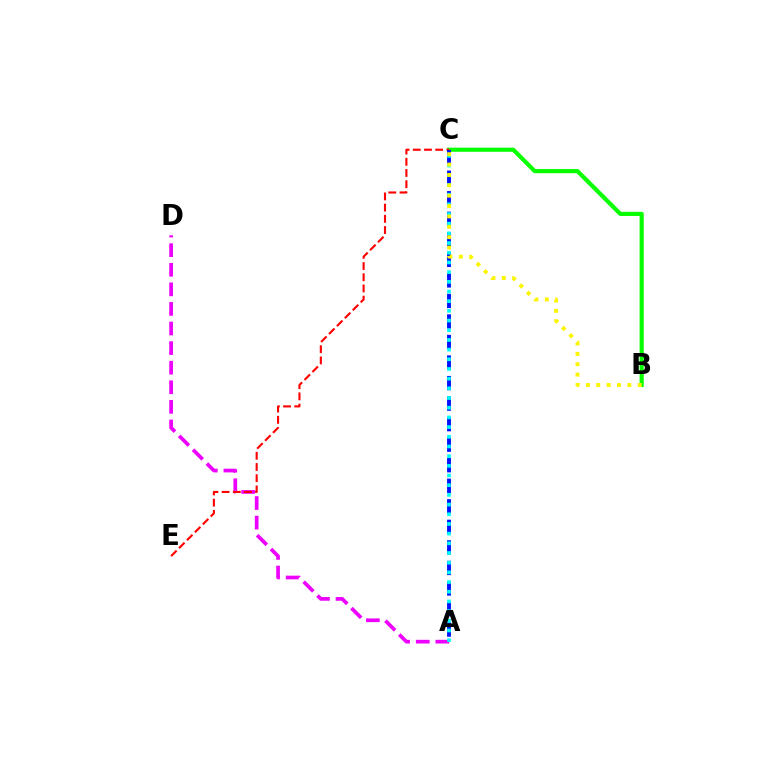{('A', 'D'): [{'color': '#ee00ff', 'line_style': 'dashed', 'thickness': 2.66}], ('B', 'C'): [{'color': '#08ff00', 'line_style': 'solid', 'thickness': 2.99}, {'color': '#fcf500', 'line_style': 'dotted', 'thickness': 2.82}], ('C', 'E'): [{'color': '#ff0000', 'line_style': 'dashed', 'thickness': 1.52}], ('A', 'C'): [{'color': '#0010ff', 'line_style': 'dashed', 'thickness': 2.79}, {'color': '#00fff6', 'line_style': 'dotted', 'thickness': 2.63}]}